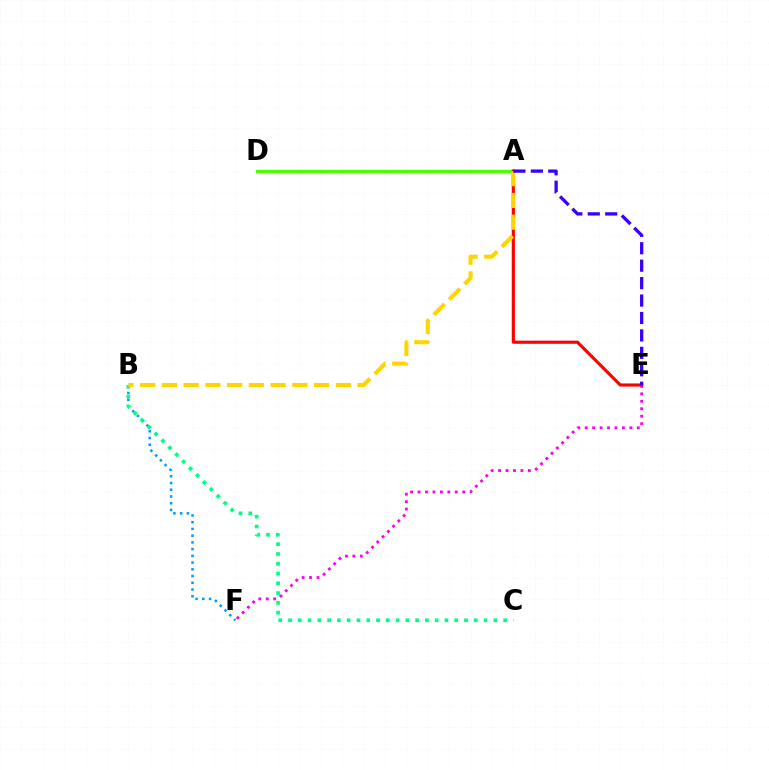{('A', 'D'): [{'color': '#4fff00', 'line_style': 'solid', 'thickness': 2.36}], ('E', 'F'): [{'color': '#ff00ed', 'line_style': 'dotted', 'thickness': 2.02}], ('A', 'E'): [{'color': '#ff0000', 'line_style': 'solid', 'thickness': 2.26}, {'color': '#3700ff', 'line_style': 'dashed', 'thickness': 2.37}], ('B', 'F'): [{'color': '#009eff', 'line_style': 'dotted', 'thickness': 1.83}], ('B', 'C'): [{'color': '#00ff86', 'line_style': 'dotted', 'thickness': 2.66}], ('A', 'B'): [{'color': '#ffd500', 'line_style': 'dashed', 'thickness': 2.95}]}